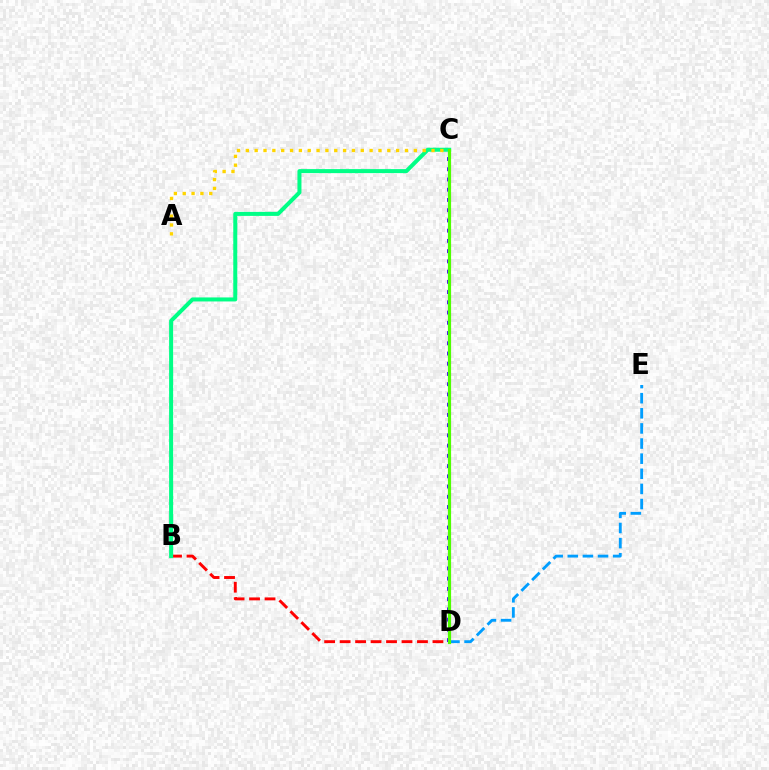{('C', 'D'): [{'color': '#3700ff', 'line_style': 'dotted', 'thickness': 2.78}, {'color': '#ff00ed', 'line_style': 'dashed', 'thickness': 2.2}, {'color': '#4fff00', 'line_style': 'solid', 'thickness': 2.28}], ('B', 'D'): [{'color': '#ff0000', 'line_style': 'dashed', 'thickness': 2.1}], ('D', 'E'): [{'color': '#009eff', 'line_style': 'dashed', 'thickness': 2.05}], ('B', 'C'): [{'color': '#00ff86', 'line_style': 'solid', 'thickness': 2.89}], ('A', 'C'): [{'color': '#ffd500', 'line_style': 'dotted', 'thickness': 2.4}]}